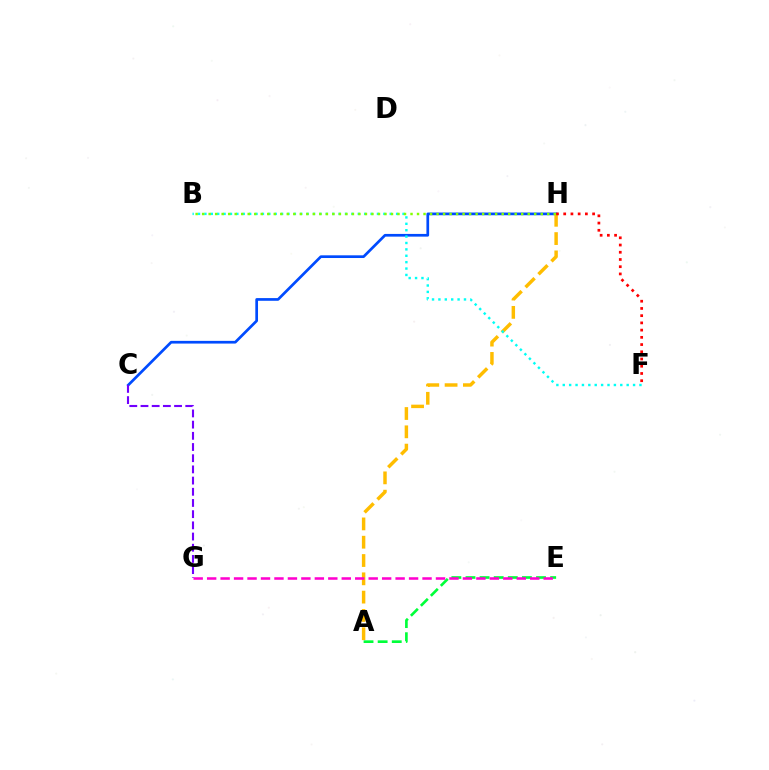{('C', 'H'): [{'color': '#004bff', 'line_style': 'solid', 'thickness': 1.94}], ('A', 'H'): [{'color': '#ffbd00', 'line_style': 'dashed', 'thickness': 2.49}], ('F', 'H'): [{'color': '#ff0000', 'line_style': 'dotted', 'thickness': 1.96}], ('B', 'F'): [{'color': '#00fff6', 'line_style': 'dotted', 'thickness': 1.74}], ('A', 'E'): [{'color': '#00ff39', 'line_style': 'dashed', 'thickness': 1.92}], ('B', 'H'): [{'color': '#84ff00', 'line_style': 'dotted', 'thickness': 1.77}], ('C', 'G'): [{'color': '#7200ff', 'line_style': 'dashed', 'thickness': 1.52}], ('E', 'G'): [{'color': '#ff00cf', 'line_style': 'dashed', 'thickness': 1.83}]}